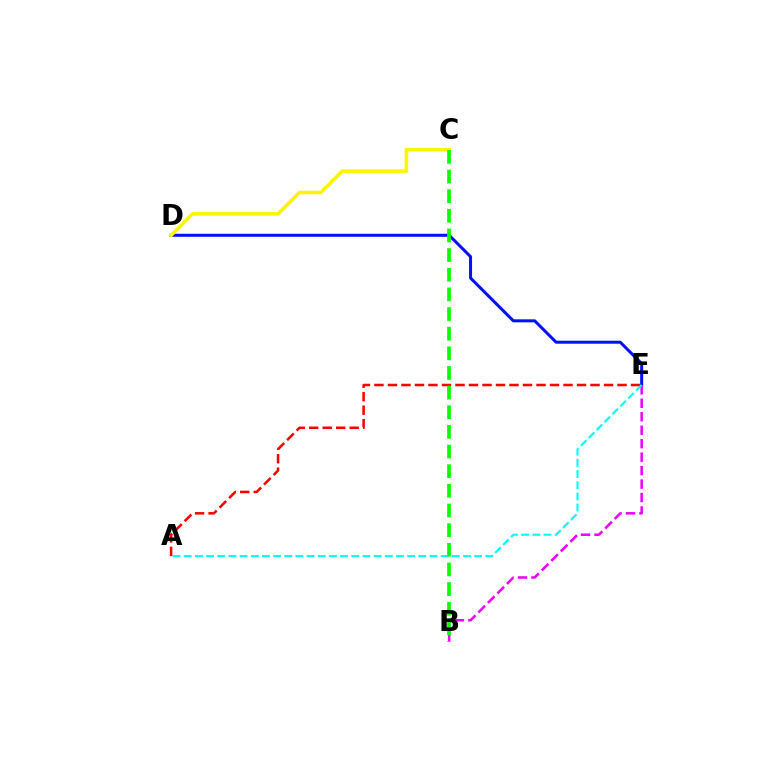{('D', 'E'): [{'color': '#0010ff', 'line_style': 'solid', 'thickness': 2.17}], ('A', 'E'): [{'color': '#ff0000', 'line_style': 'dashed', 'thickness': 1.83}, {'color': '#00fff6', 'line_style': 'dashed', 'thickness': 1.52}], ('B', 'E'): [{'color': '#ee00ff', 'line_style': 'dashed', 'thickness': 1.83}], ('C', 'D'): [{'color': '#fcf500', 'line_style': 'solid', 'thickness': 2.57}], ('B', 'C'): [{'color': '#08ff00', 'line_style': 'dashed', 'thickness': 2.67}]}